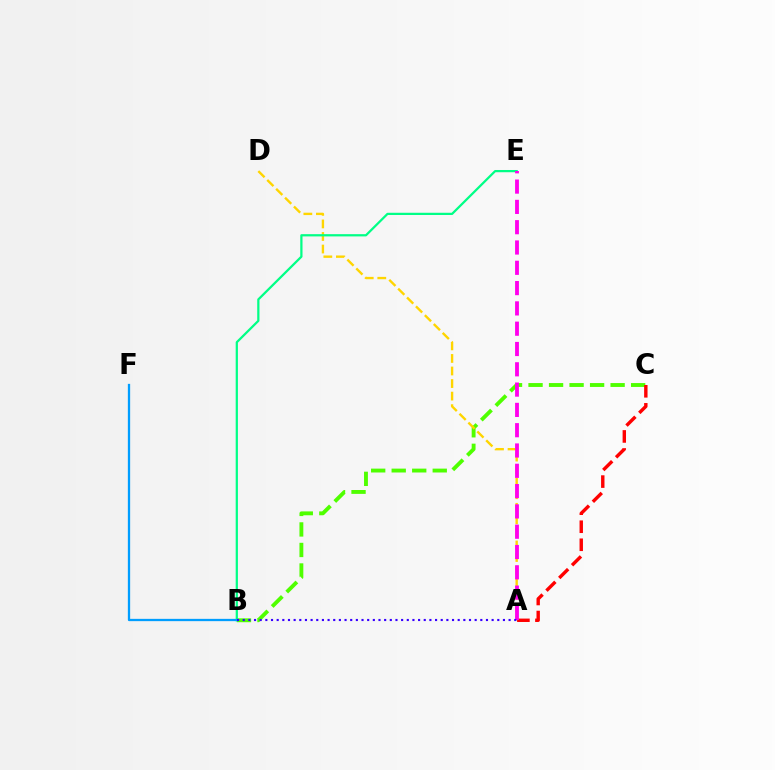{('B', 'C'): [{'color': '#4fff00', 'line_style': 'dashed', 'thickness': 2.79}], ('A', 'D'): [{'color': '#ffd500', 'line_style': 'dashed', 'thickness': 1.71}], ('B', 'E'): [{'color': '#00ff86', 'line_style': 'solid', 'thickness': 1.61}], ('A', 'C'): [{'color': '#ff0000', 'line_style': 'dashed', 'thickness': 2.45}], ('B', 'F'): [{'color': '#009eff', 'line_style': 'solid', 'thickness': 1.65}], ('A', 'E'): [{'color': '#ff00ed', 'line_style': 'dashed', 'thickness': 2.76}], ('A', 'B'): [{'color': '#3700ff', 'line_style': 'dotted', 'thickness': 1.54}]}